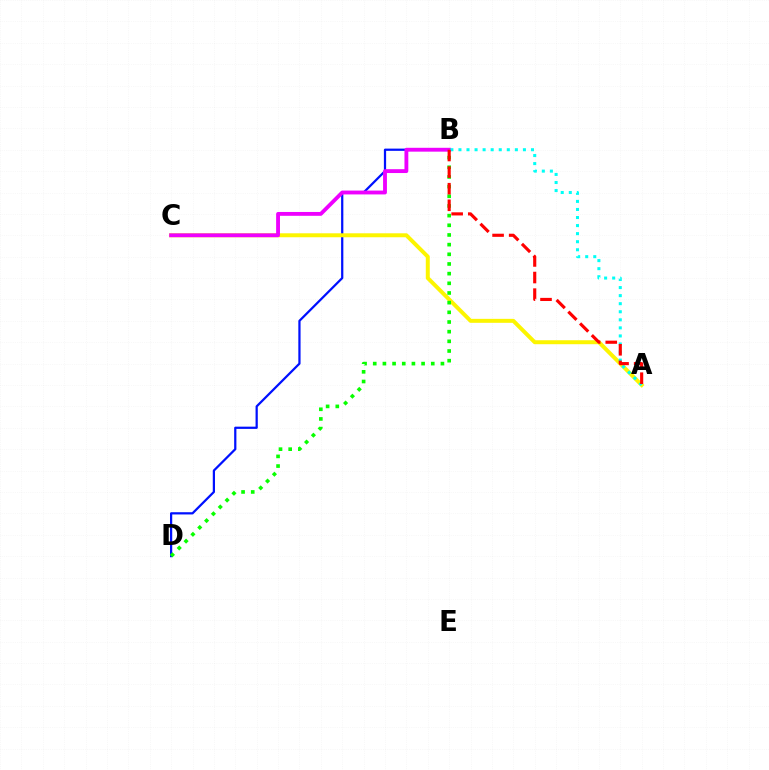{('B', 'D'): [{'color': '#0010ff', 'line_style': 'solid', 'thickness': 1.61}, {'color': '#08ff00', 'line_style': 'dotted', 'thickness': 2.63}], ('A', 'C'): [{'color': '#fcf500', 'line_style': 'solid', 'thickness': 2.85}], ('B', 'C'): [{'color': '#ee00ff', 'line_style': 'solid', 'thickness': 2.77}], ('A', 'B'): [{'color': '#00fff6', 'line_style': 'dotted', 'thickness': 2.19}, {'color': '#ff0000', 'line_style': 'dashed', 'thickness': 2.25}]}